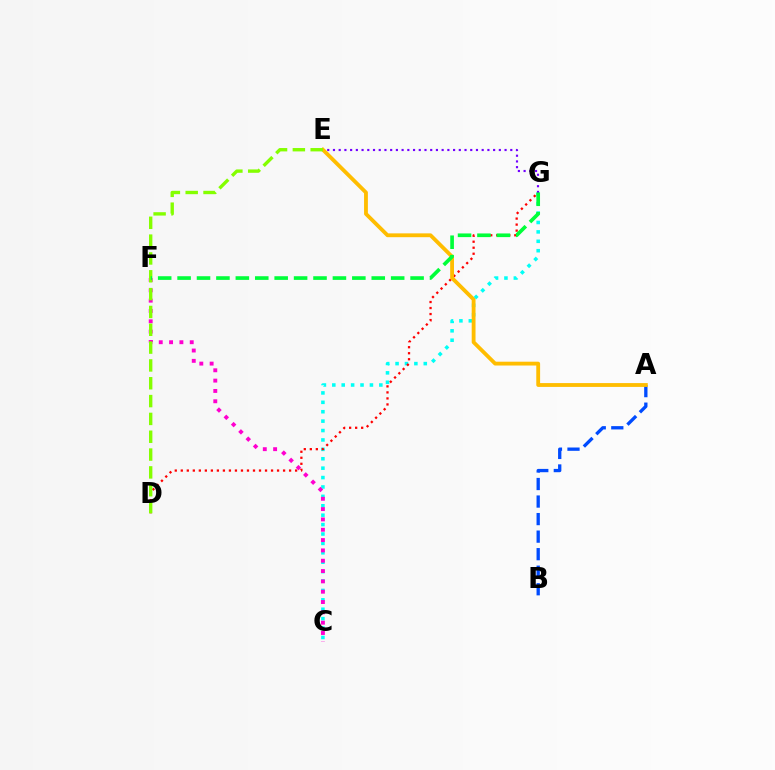{('C', 'G'): [{'color': '#00fff6', 'line_style': 'dotted', 'thickness': 2.56}], ('D', 'G'): [{'color': '#ff0000', 'line_style': 'dotted', 'thickness': 1.63}], ('A', 'B'): [{'color': '#004bff', 'line_style': 'dashed', 'thickness': 2.38}], ('E', 'G'): [{'color': '#7200ff', 'line_style': 'dotted', 'thickness': 1.55}], ('A', 'E'): [{'color': '#ffbd00', 'line_style': 'solid', 'thickness': 2.75}], ('C', 'F'): [{'color': '#ff00cf', 'line_style': 'dotted', 'thickness': 2.81}], ('D', 'E'): [{'color': '#84ff00', 'line_style': 'dashed', 'thickness': 2.42}], ('F', 'G'): [{'color': '#00ff39', 'line_style': 'dashed', 'thickness': 2.64}]}